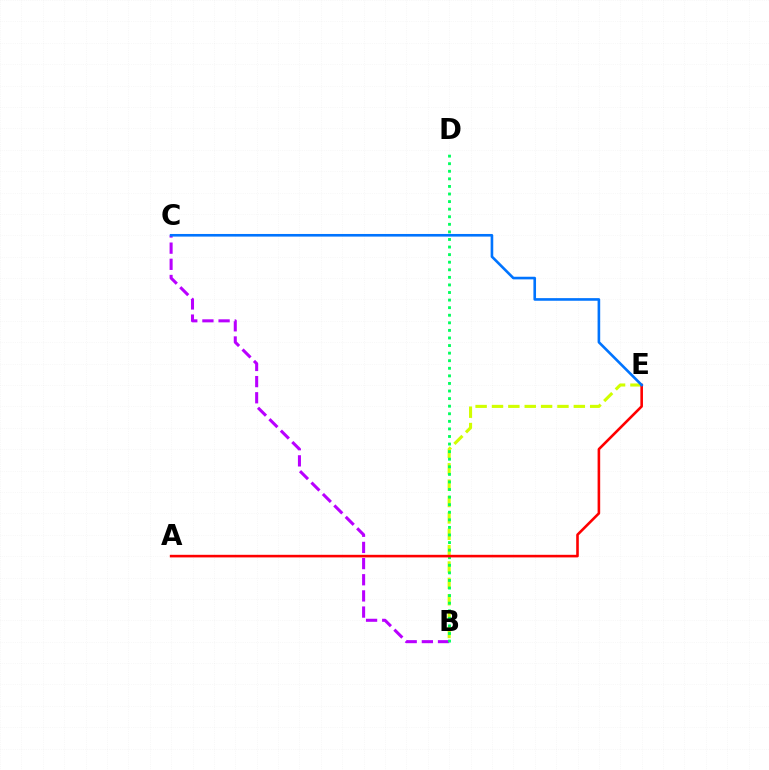{('B', 'E'): [{'color': '#d1ff00', 'line_style': 'dashed', 'thickness': 2.22}], ('B', 'C'): [{'color': '#b900ff', 'line_style': 'dashed', 'thickness': 2.2}], ('B', 'D'): [{'color': '#00ff5c', 'line_style': 'dotted', 'thickness': 2.06}], ('A', 'E'): [{'color': '#ff0000', 'line_style': 'solid', 'thickness': 1.87}], ('C', 'E'): [{'color': '#0074ff', 'line_style': 'solid', 'thickness': 1.89}]}